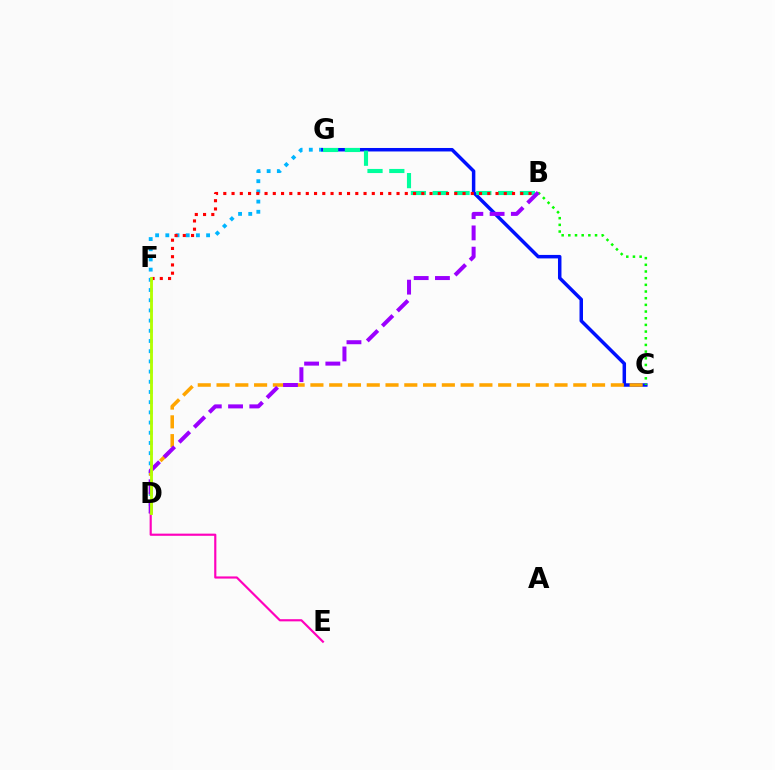{('D', 'G'): [{'color': '#00b5ff', 'line_style': 'dotted', 'thickness': 2.77}], ('C', 'G'): [{'color': '#0010ff', 'line_style': 'solid', 'thickness': 2.51}], ('C', 'D'): [{'color': '#ffa500', 'line_style': 'dashed', 'thickness': 2.55}], ('B', 'G'): [{'color': '#00ff9d', 'line_style': 'dashed', 'thickness': 2.96}], ('B', 'F'): [{'color': '#ff0000', 'line_style': 'dotted', 'thickness': 2.24}], ('B', 'C'): [{'color': '#08ff00', 'line_style': 'dotted', 'thickness': 1.81}], ('B', 'D'): [{'color': '#9b00ff', 'line_style': 'dashed', 'thickness': 2.89}], ('D', 'E'): [{'color': '#ff00bd', 'line_style': 'solid', 'thickness': 1.56}], ('D', 'F'): [{'color': '#b3ff00', 'line_style': 'solid', 'thickness': 2.06}]}